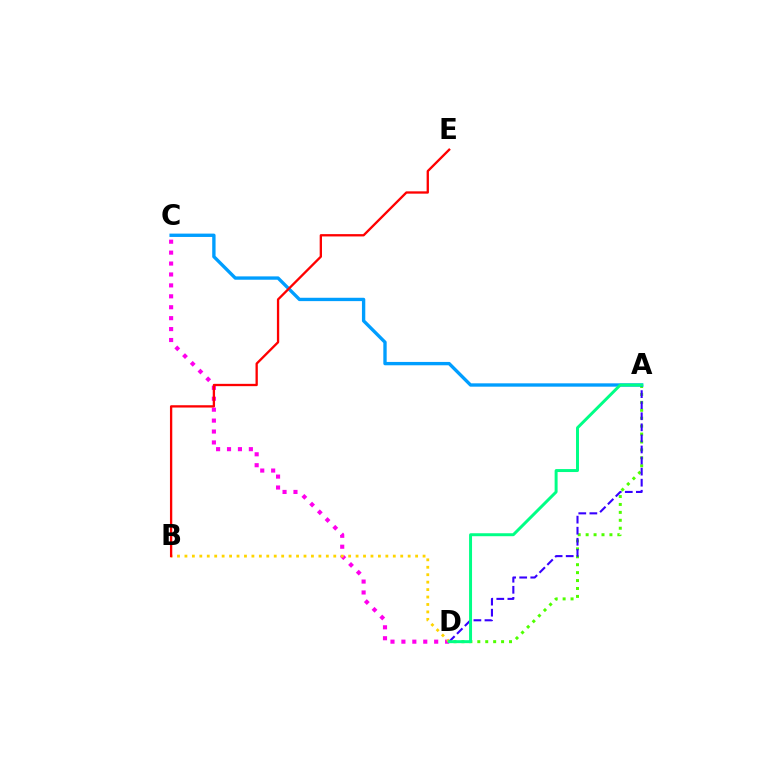{('A', 'D'): [{'color': '#4fff00', 'line_style': 'dotted', 'thickness': 2.15}, {'color': '#3700ff', 'line_style': 'dashed', 'thickness': 1.5}, {'color': '#00ff86', 'line_style': 'solid', 'thickness': 2.14}], ('C', 'D'): [{'color': '#ff00ed', 'line_style': 'dotted', 'thickness': 2.97}], ('B', 'D'): [{'color': '#ffd500', 'line_style': 'dotted', 'thickness': 2.02}], ('A', 'C'): [{'color': '#009eff', 'line_style': 'solid', 'thickness': 2.41}], ('B', 'E'): [{'color': '#ff0000', 'line_style': 'solid', 'thickness': 1.67}]}